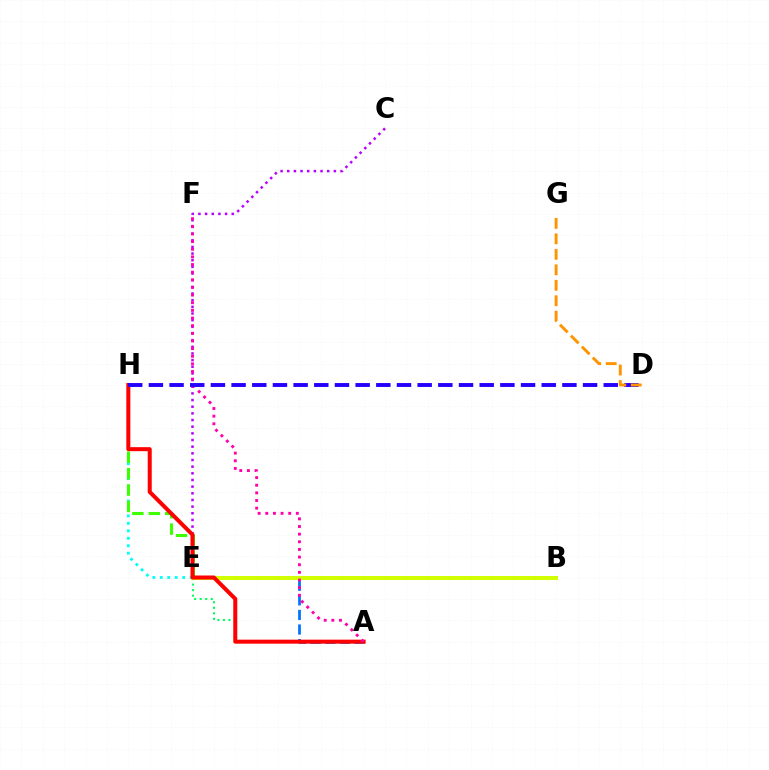{('A', 'E'): [{'color': '#0074ff', 'line_style': 'dashed', 'thickness': 1.98}, {'color': '#00ff5c', 'line_style': 'dotted', 'thickness': 1.5}], ('C', 'E'): [{'color': '#b900ff', 'line_style': 'dotted', 'thickness': 1.81}], ('E', 'H'): [{'color': '#00fff6', 'line_style': 'dotted', 'thickness': 2.03}, {'color': '#3dff00', 'line_style': 'dashed', 'thickness': 2.23}], ('B', 'E'): [{'color': '#d1ff00', 'line_style': 'solid', 'thickness': 2.9}], ('A', 'H'): [{'color': '#ff0000', 'line_style': 'solid', 'thickness': 2.89}], ('A', 'F'): [{'color': '#ff00ac', 'line_style': 'dotted', 'thickness': 2.08}], ('D', 'H'): [{'color': '#2500ff', 'line_style': 'dashed', 'thickness': 2.81}], ('D', 'G'): [{'color': '#ff9400', 'line_style': 'dashed', 'thickness': 2.1}]}